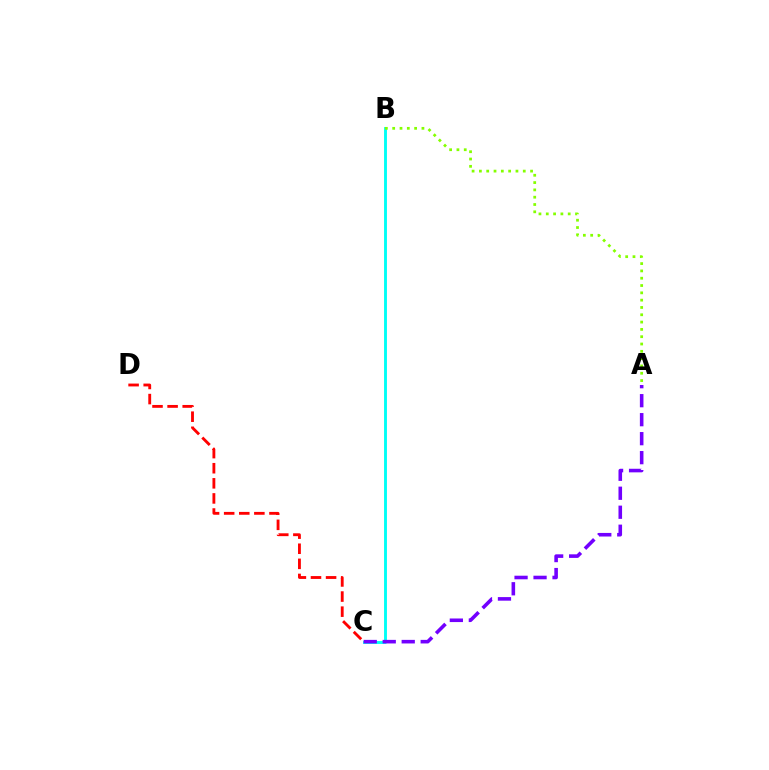{('C', 'D'): [{'color': '#ff0000', 'line_style': 'dashed', 'thickness': 2.05}], ('B', 'C'): [{'color': '#00fff6', 'line_style': 'solid', 'thickness': 2.08}], ('A', 'B'): [{'color': '#84ff00', 'line_style': 'dotted', 'thickness': 1.99}], ('A', 'C'): [{'color': '#7200ff', 'line_style': 'dashed', 'thickness': 2.58}]}